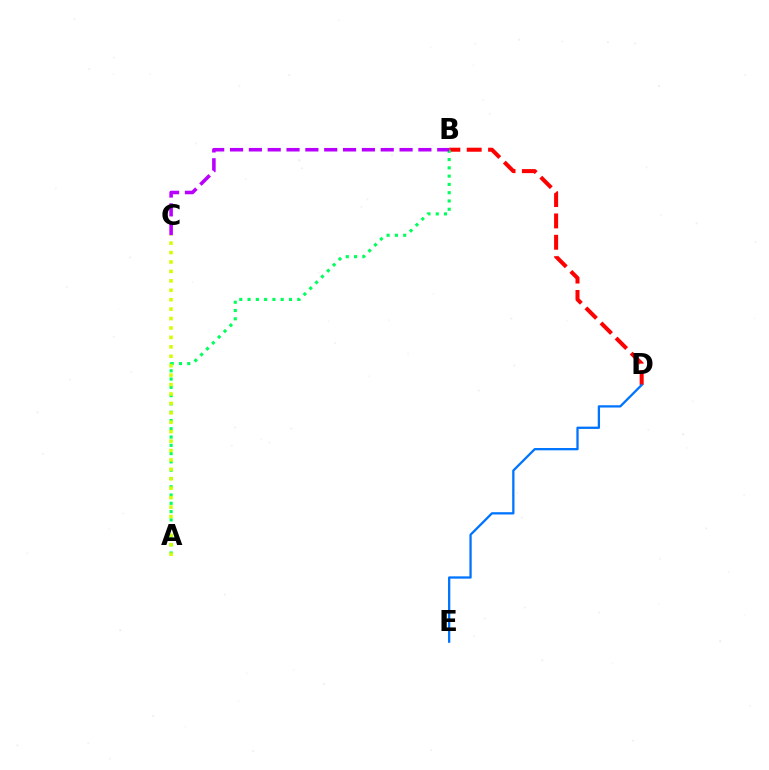{('B', 'D'): [{'color': '#ff0000', 'line_style': 'dashed', 'thickness': 2.9}], ('D', 'E'): [{'color': '#0074ff', 'line_style': 'solid', 'thickness': 1.65}], ('A', 'B'): [{'color': '#00ff5c', 'line_style': 'dotted', 'thickness': 2.25}], ('B', 'C'): [{'color': '#b900ff', 'line_style': 'dashed', 'thickness': 2.56}], ('A', 'C'): [{'color': '#d1ff00', 'line_style': 'dotted', 'thickness': 2.56}]}